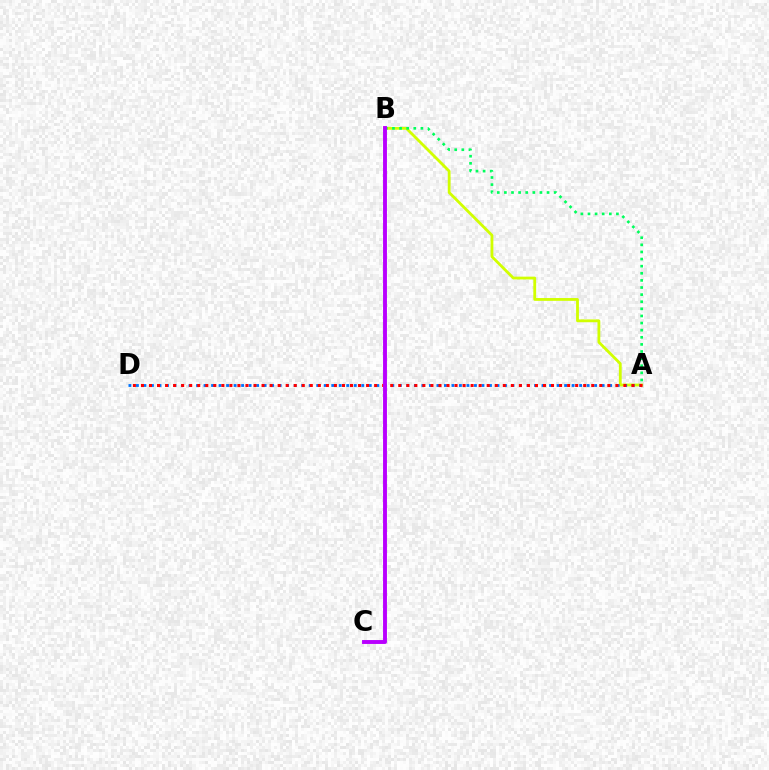{('A', 'B'): [{'color': '#d1ff00', 'line_style': 'solid', 'thickness': 2.02}, {'color': '#00ff5c', 'line_style': 'dotted', 'thickness': 1.93}], ('A', 'D'): [{'color': '#0074ff', 'line_style': 'dotted', 'thickness': 2.04}, {'color': '#ff0000', 'line_style': 'dotted', 'thickness': 2.18}], ('B', 'C'): [{'color': '#b900ff', 'line_style': 'solid', 'thickness': 2.81}]}